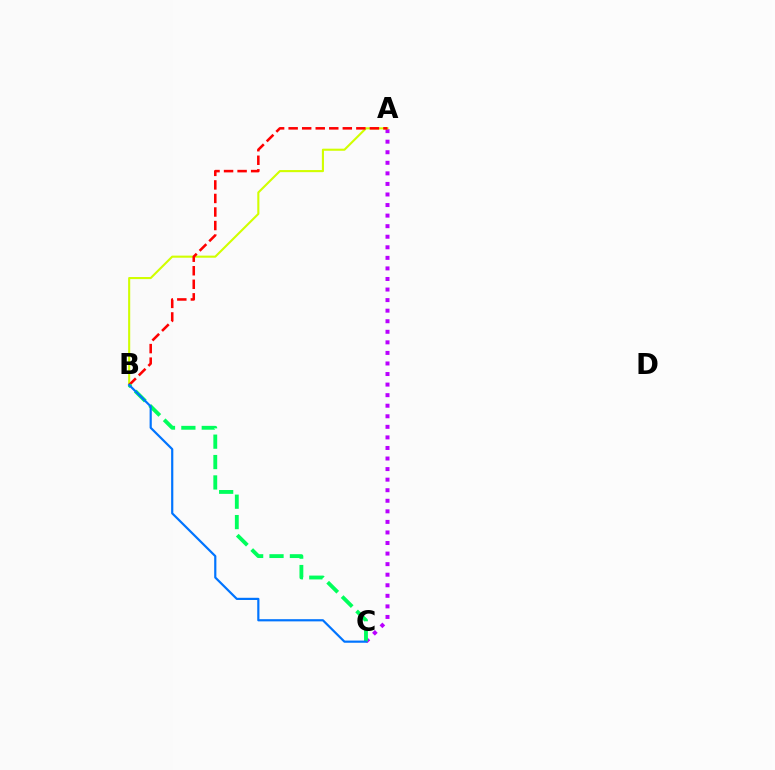{('A', 'C'): [{'color': '#b900ff', 'line_style': 'dotted', 'thickness': 2.87}], ('A', 'B'): [{'color': '#d1ff00', 'line_style': 'solid', 'thickness': 1.51}, {'color': '#ff0000', 'line_style': 'dashed', 'thickness': 1.84}], ('B', 'C'): [{'color': '#00ff5c', 'line_style': 'dashed', 'thickness': 2.77}, {'color': '#0074ff', 'line_style': 'solid', 'thickness': 1.58}]}